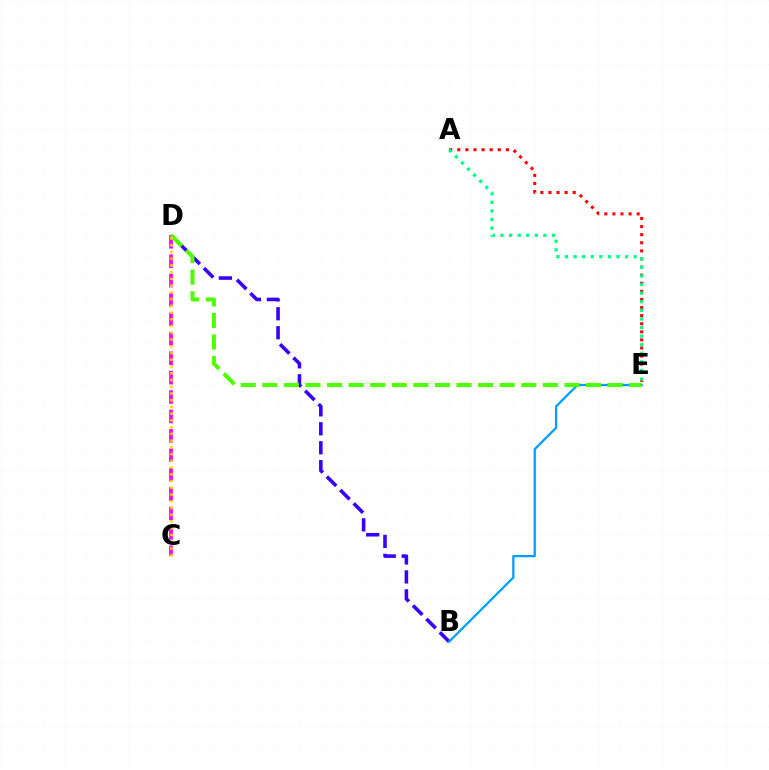{('C', 'D'): [{'color': '#ff00ed', 'line_style': 'dashed', 'thickness': 2.64}, {'color': '#ffd500', 'line_style': 'dotted', 'thickness': 1.83}], ('A', 'E'): [{'color': '#ff0000', 'line_style': 'dotted', 'thickness': 2.2}, {'color': '#00ff86', 'line_style': 'dotted', 'thickness': 2.33}], ('B', 'D'): [{'color': '#3700ff', 'line_style': 'dashed', 'thickness': 2.58}], ('B', 'E'): [{'color': '#009eff', 'line_style': 'solid', 'thickness': 1.63}], ('D', 'E'): [{'color': '#4fff00', 'line_style': 'dashed', 'thickness': 2.93}]}